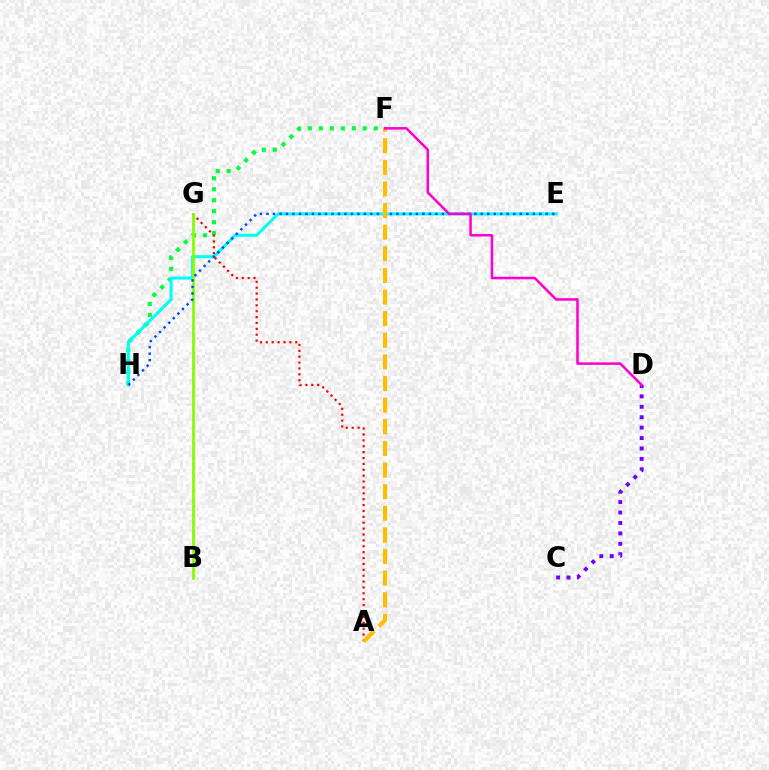{('F', 'H'): [{'color': '#00ff39', 'line_style': 'dotted', 'thickness': 2.98}], ('E', 'H'): [{'color': '#00fff6', 'line_style': 'solid', 'thickness': 2.19}, {'color': '#004bff', 'line_style': 'dotted', 'thickness': 1.76}], ('A', 'G'): [{'color': '#ff0000', 'line_style': 'dotted', 'thickness': 1.6}], ('B', 'G'): [{'color': '#84ff00', 'line_style': 'solid', 'thickness': 2.01}], ('C', 'D'): [{'color': '#7200ff', 'line_style': 'dotted', 'thickness': 2.83}], ('A', 'F'): [{'color': '#ffbd00', 'line_style': 'dashed', 'thickness': 2.94}], ('D', 'F'): [{'color': '#ff00cf', 'line_style': 'solid', 'thickness': 1.82}]}